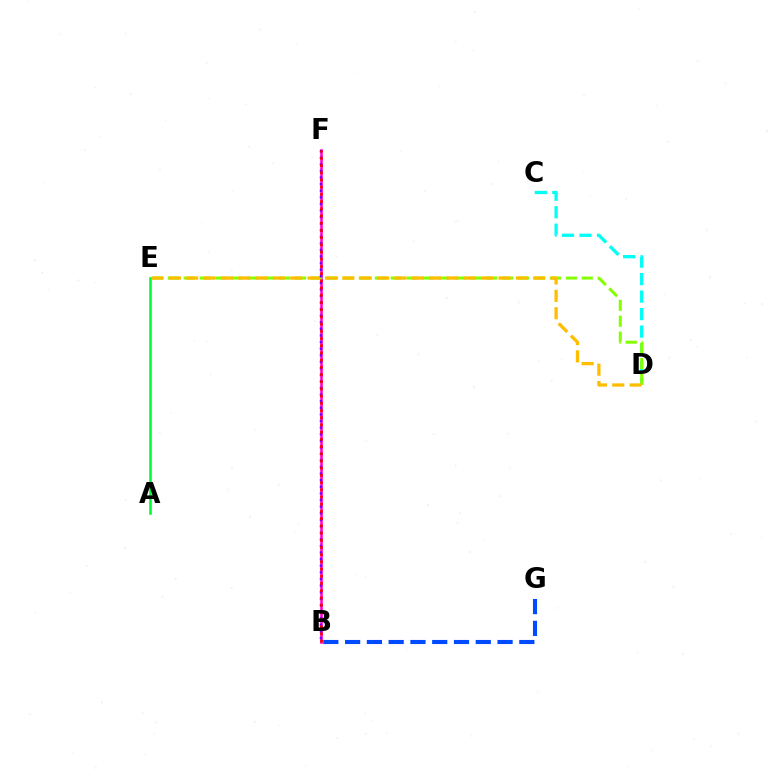{('C', 'D'): [{'color': '#00fff6', 'line_style': 'dashed', 'thickness': 2.38}], ('B', 'F'): [{'color': '#ff00cf', 'line_style': 'solid', 'thickness': 1.85}, {'color': '#7200ff', 'line_style': 'dotted', 'thickness': 1.79}, {'color': '#ff0000', 'line_style': 'dotted', 'thickness': 1.96}], ('D', 'E'): [{'color': '#84ff00', 'line_style': 'dashed', 'thickness': 2.16}, {'color': '#ffbd00', 'line_style': 'dashed', 'thickness': 2.36}], ('A', 'E'): [{'color': '#00ff39', 'line_style': 'solid', 'thickness': 1.89}], ('B', 'G'): [{'color': '#004bff', 'line_style': 'dashed', 'thickness': 2.96}]}